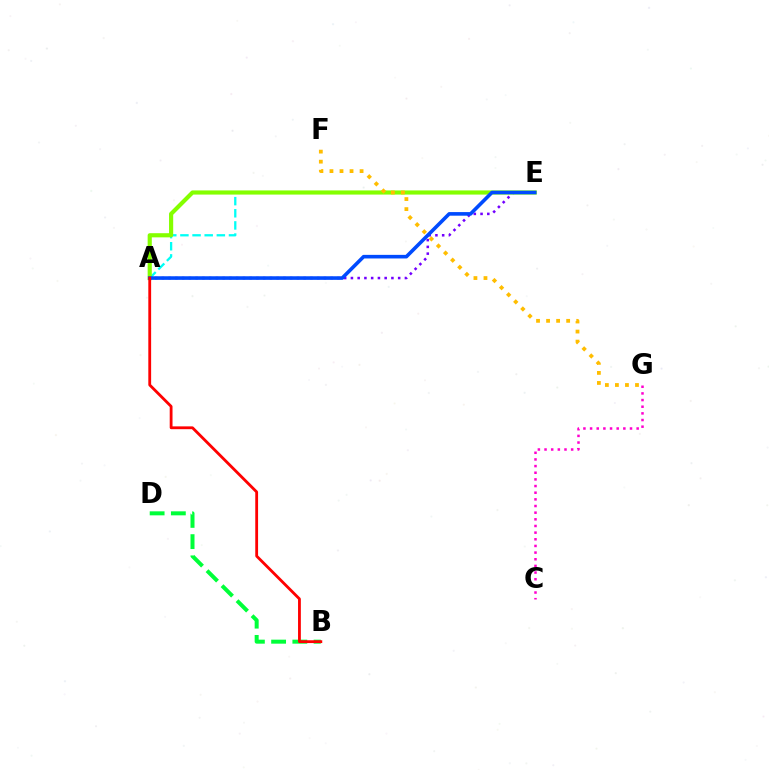{('A', 'E'): [{'color': '#00fff6', 'line_style': 'dashed', 'thickness': 1.65}, {'color': '#84ff00', 'line_style': 'solid', 'thickness': 2.99}, {'color': '#7200ff', 'line_style': 'dotted', 'thickness': 1.83}, {'color': '#004bff', 'line_style': 'solid', 'thickness': 2.59}], ('C', 'G'): [{'color': '#ff00cf', 'line_style': 'dotted', 'thickness': 1.81}], ('B', 'D'): [{'color': '#00ff39', 'line_style': 'dashed', 'thickness': 2.88}], ('A', 'B'): [{'color': '#ff0000', 'line_style': 'solid', 'thickness': 2.02}], ('F', 'G'): [{'color': '#ffbd00', 'line_style': 'dotted', 'thickness': 2.73}]}